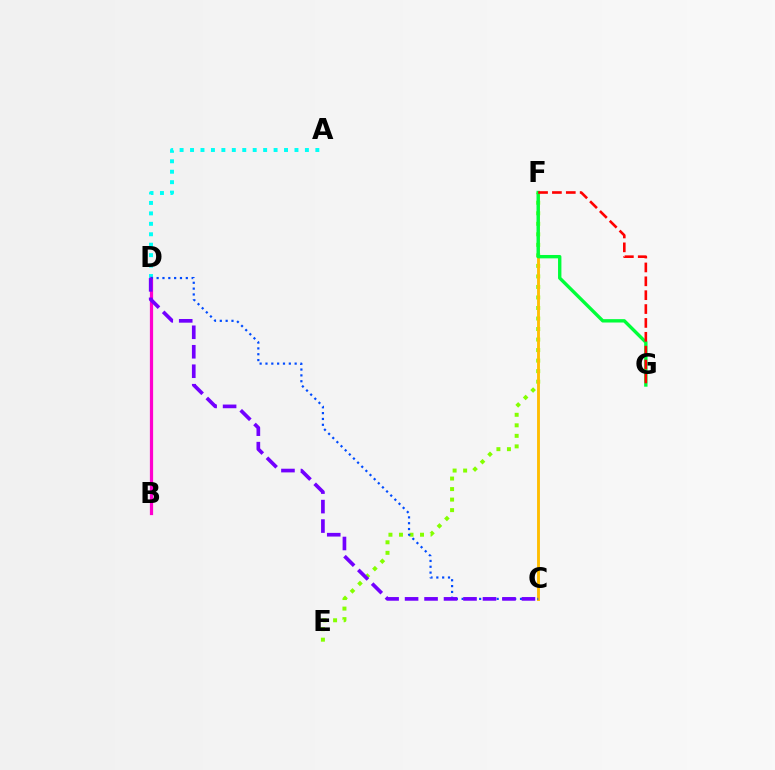{('A', 'D'): [{'color': '#00fff6', 'line_style': 'dotted', 'thickness': 2.84}], ('B', 'D'): [{'color': '#ff00cf', 'line_style': 'solid', 'thickness': 2.32}], ('E', 'F'): [{'color': '#84ff00', 'line_style': 'dotted', 'thickness': 2.86}], ('C', 'F'): [{'color': '#ffbd00', 'line_style': 'solid', 'thickness': 2.07}], ('F', 'G'): [{'color': '#00ff39', 'line_style': 'solid', 'thickness': 2.43}, {'color': '#ff0000', 'line_style': 'dashed', 'thickness': 1.88}], ('C', 'D'): [{'color': '#004bff', 'line_style': 'dotted', 'thickness': 1.59}, {'color': '#7200ff', 'line_style': 'dashed', 'thickness': 2.65}]}